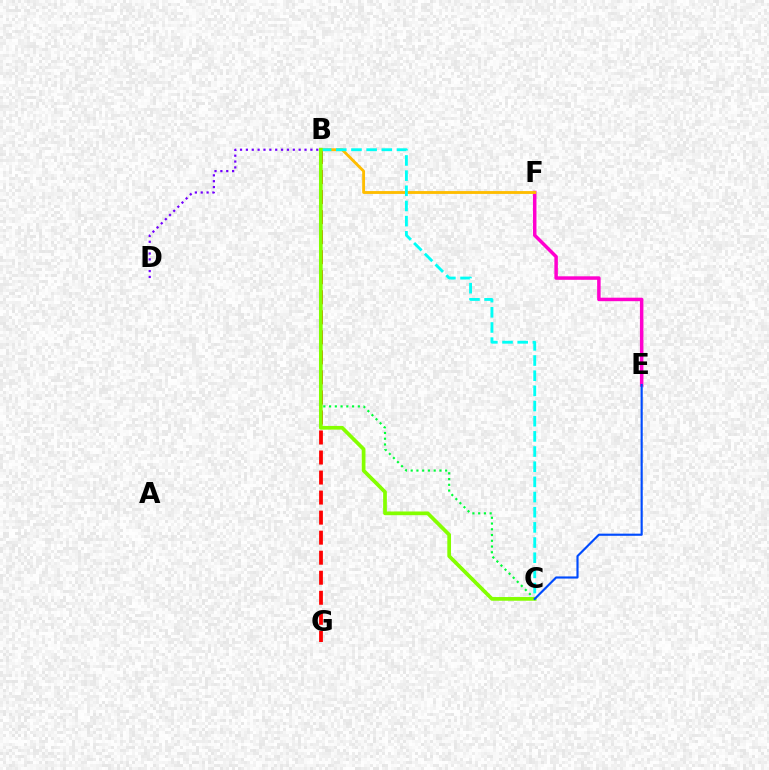{('E', 'F'): [{'color': '#ff00cf', 'line_style': 'solid', 'thickness': 2.51}], ('B', 'G'): [{'color': '#ff0000', 'line_style': 'dashed', 'thickness': 2.72}], ('B', 'C'): [{'color': '#00ff39', 'line_style': 'dotted', 'thickness': 1.56}, {'color': '#00fff6', 'line_style': 'dashed', 'thickness': 2.06}, {'color': '#84ff00', 'line_style': 'solid', 'thickness': 2.67}], ('B', 'F'): [{'color': '#ffbd00', 'line_style': 'solid', 'thickness': 2.05}], ('C', 'E'): [{'color': '#004bff', 'line_style': 'solid', 'thickness': 1.55}], ('B', 'D'): [{'color': '#7200ff', 'line_style': 'dotted', 'thickness': 1.59}]}